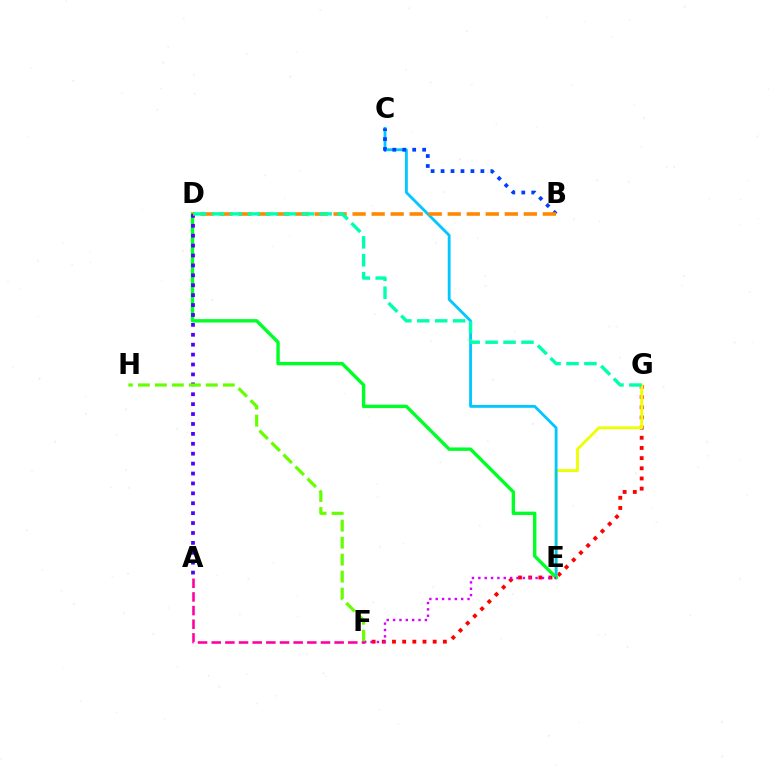{('F', 'G'): [{'color': '#ff0000', 'line_style': 'dotted', 'thickness': 2.76}], ('E', 'G'): [{'color': '#eeff00', 'line_style': 'solid', 'thickness': 2.05}], ('C', 'E'): [{'color': '#00c7ff', 'line_style': 'solid', 'thickness': 2.03}], ('D', 'E'): [{'color': '#00ff27', 'line_style': 'solid', 'thickness': 2.44}], ('A', 'D'): [{'color': '#4f00ff', 'line_style': 'dotted', 'thickness': 2.69}], ('E', 'F'): [{'color': '#d600ff', 'line_style': 'dotted', 'thickness': 1.73}], ('B', 'C'): [{'color': '#003fff', 'line_style': 'dotted', 'thickness': 2.7}], ('F', 'H'): [{'color': '#66ff00', 'line_style': 'dashed', 'thickness': 2.31}], ('A', 'F'): [{'color': '#ff00a0', 'line_style': 'dashed', 'thickness': 1.86}], ('B', 'D'): [{'color': '#ff8800', 'line_style': 'dashed', 'thickness': 2.58}], ('D', 'G'): [{'color': '#00ffaf', 'line_style': 'dashed', 'thickness': 2.44}]}